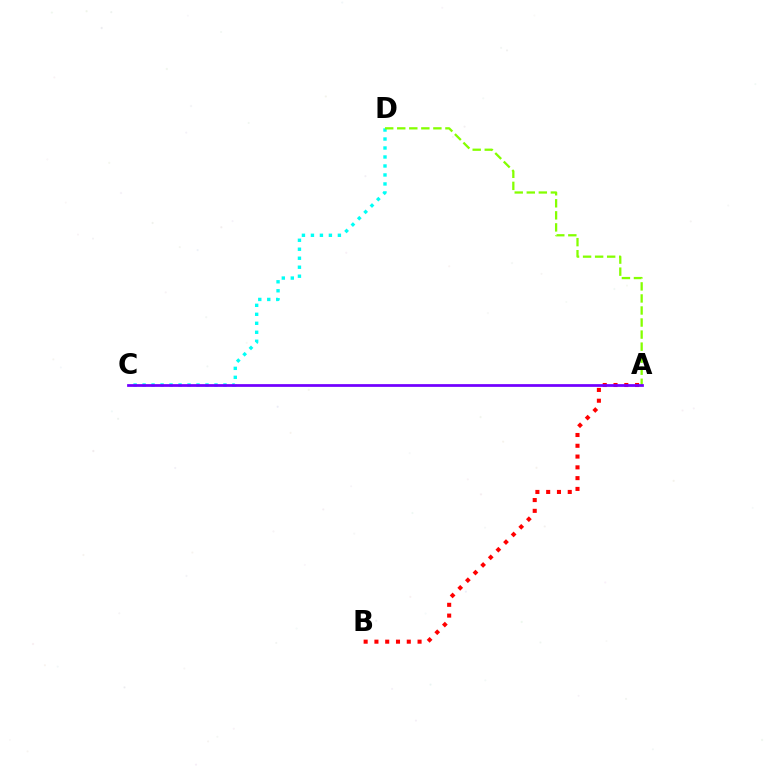{('C', 'D'): [{'color': '#00fff6', 'line_style': 'dotted', 'thickness': 2.44}], ('A', 'B'): [{'color': '#ff0000', 'line_style': 'dotted', 'thickness': 2.93}], ('A', 'D'): [{'color': '#84ff00', 'line_style': 'dashed', 'thickness': 1.64}], ('A', 'C'): [{'color': '#7200ff', 'line_style': 'solid', 'thickness': 1.98}]}